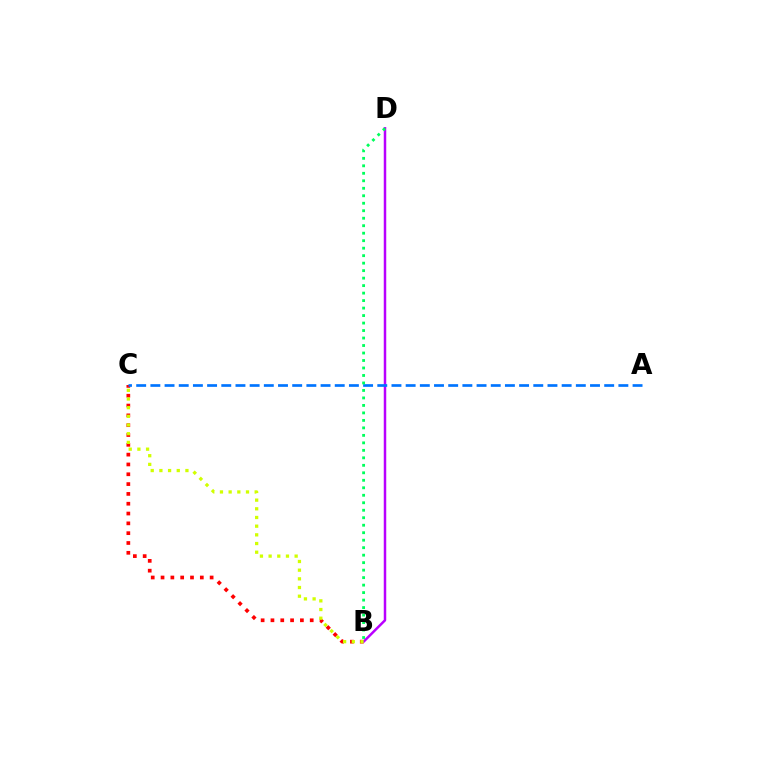{('B', 'C'): [{'color': '#ff0000', 'line_style': 'dotted', 'thickness': 2.67}, {'color': '#d1ff00', 'line_style': 'dotted', 'thickness': 2.36}], ('B', 'D'): [{'color': '#b900ff', 'line_style': 'solid', 'thickness': 1.79}, {'color': '#00ff5c', 'line_style': 'dotted', 'thickness': 2.03}], ('A', 'C'): [{'color': '#0074ff', 'line_style': 'dashed', 'thickness': 1.93}]}